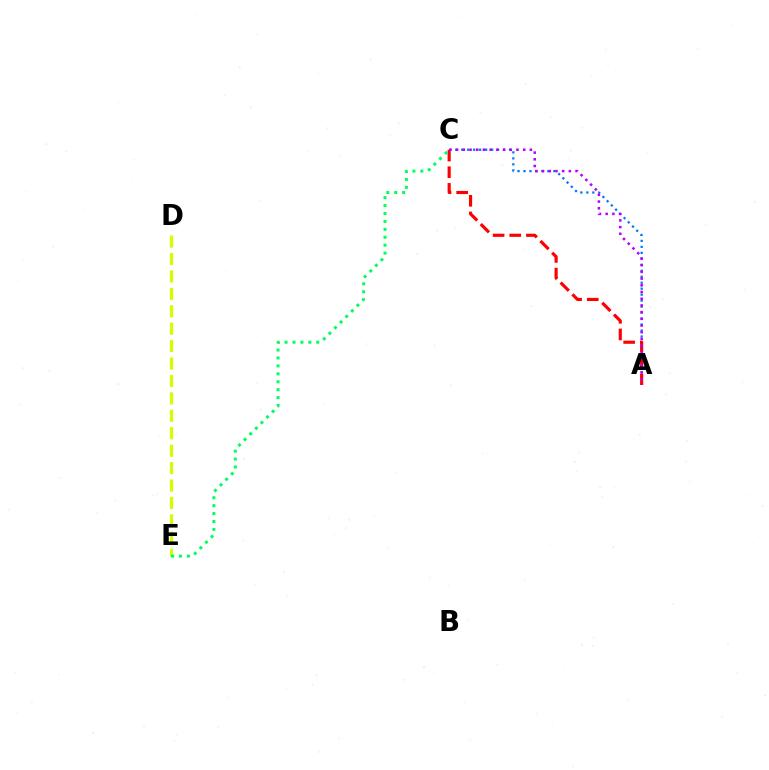{('A', 'C'): [{'color': '#0074ff', 'line_style': 'dotted', 'thickness': 1.62}, {'color': '#ff0000', 'line_style': 'dashed', 'thickness': 2.26}, {'color': '#b900ff', 'line_style': 'dotted', 'thickness': 1.82}], ('D', 'E'): [{'color': '#d1ff00', 'line_style': 'dashed', 'thickness': 2.37}], ('C', 'E'): [{'color': '#00ff5c', 'line_style': 'dotted', 'thickness': 2.15}]}